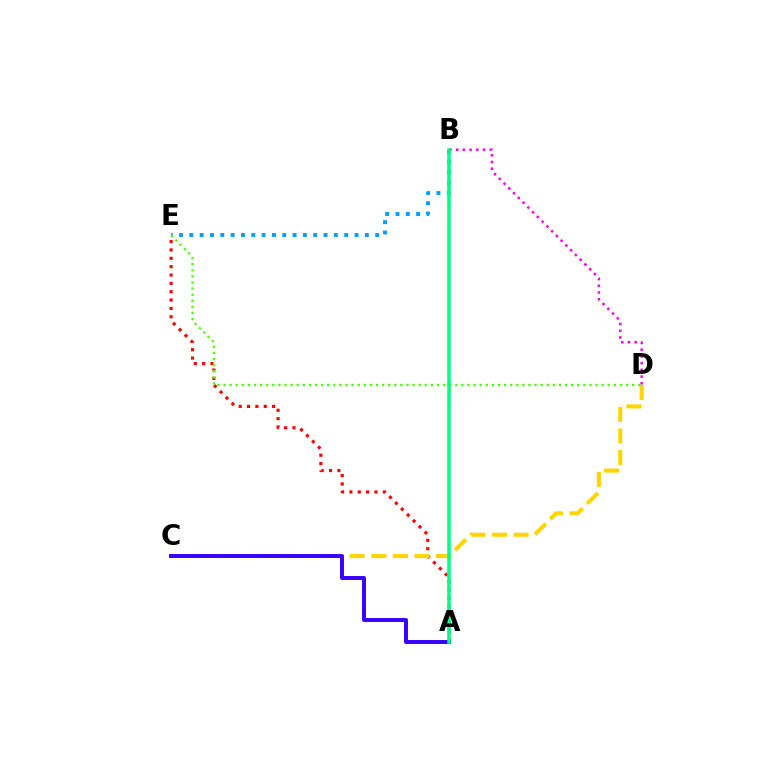{('B', 'E'): [{'color': '#009eff', 'line_style': 'dotted', 'thickness': 2.81}], ('A', 'E'): [{'color': '#ff0000', 'line_style': 'dotted', 'thickness': 2.27}], ('B', 'D'): [{'color': '#ff00ed', 'line_style': 'dotted', 'thickness': 1.83}], ('C', 'D'): [{'color': '#ffd500', 'line_style': 'dashed', 'thickness': 2.93}], ('D', 'E'): [{'color': '#4fff00', 'line_style': 'dotted', 'thickness': 1.66}], ('A', 'C'): [{'color': '#3700ff', 'line_style': 'solid', 'thickness': 2.83}], ('A', 'B'): [{'color': '#00ff86', 'line_style': 'solid', 'thickness': 2.55}]}